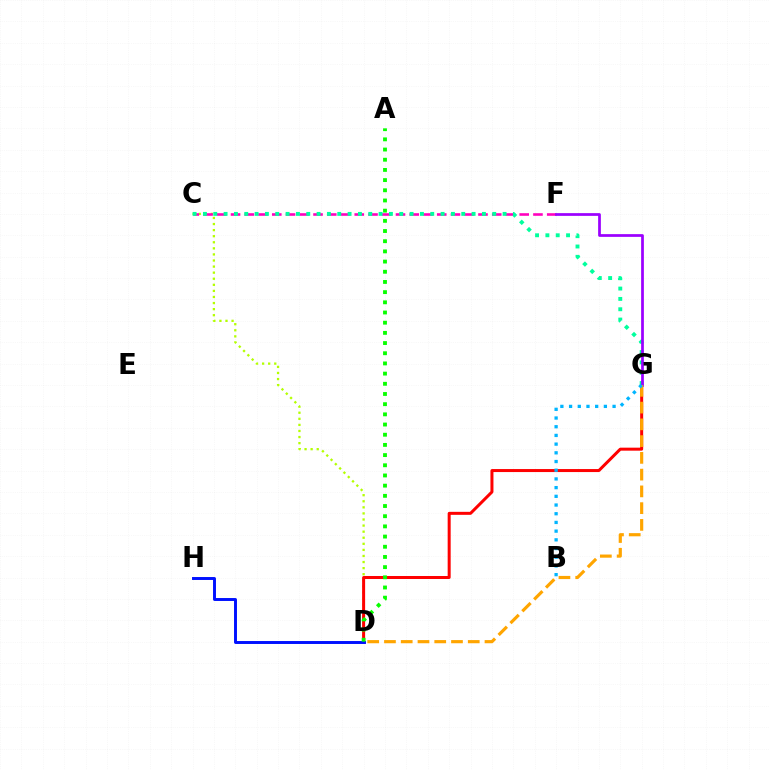{('C', 'D'): [{'color': '#b3ff00', 'line_style': 'dotted', 'thickness': 1.65}], ('D', 'G'): [{'color': '#ff0000', 'line_style': 'solid', 'thickness': 2.16}, {'color': '#ffa500', 'line_style': 'dashed', 'thickness': 2.28}], ('D', 'H'): [{'color': '#0010ff', 'line_style': 'solid', 'thickness': 2.12}], ('C', 'F'): [{'color': '#ff00bd', 'line_style': 'dashed', 'thickness': 1.87}], ('C', 'G'): [{'color': '#00ff9d', 'line_style': 'dotted', 'thickness': 2.81}], ('F', 'G'): [{'color': '#9b00ff', 'line_style': 'solid', 'thickness': 1.97}], ('B', 'G'): [{'color': '#00b5ff', 'line_style': 'dotted', 'thickness': 2.36}], ('A', 'D'): [{'color': '#08ff00', 'line_style': 'dotted', 'thickness': 2.77}]}